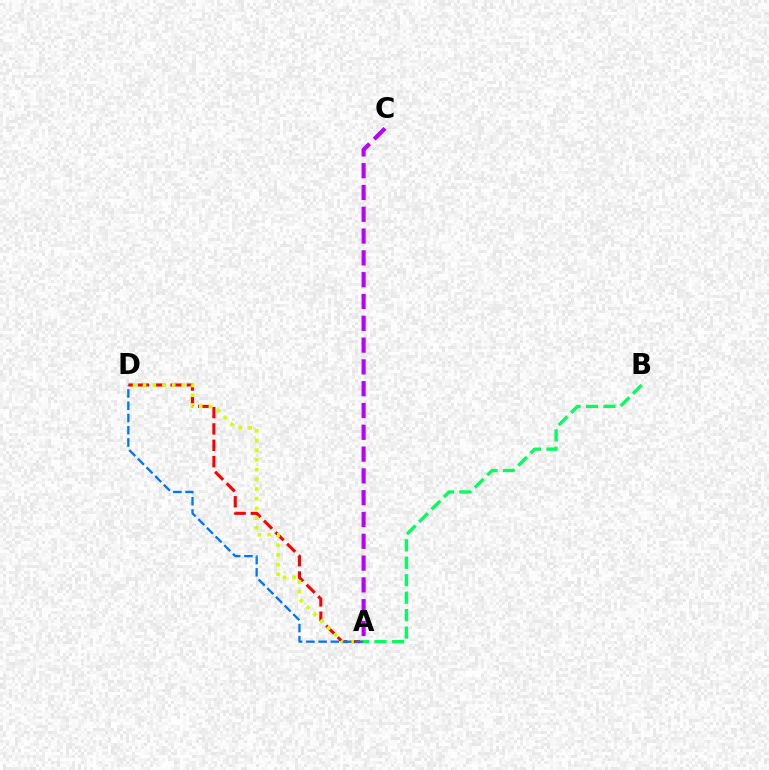{('A', 'D'): [{'color': '#ff0000', 'line_style': 'dashed', 'thickness': 2.22}, {'color': '#d1ff00', 'line_style': 'dotted', 'thickness': 2.63}, {'color': '#0074ff', 'line_style': 'dashed', 'thickness': 1.66}], ('A', 'C'): [{'color': '#b900ff', 'line_style': 'dashed', 'thickness': 2.96}], ('A', 'B'): [{'color': '#00ff5c', 'line_style': 'dashed', 'thickness': 2.37}]}